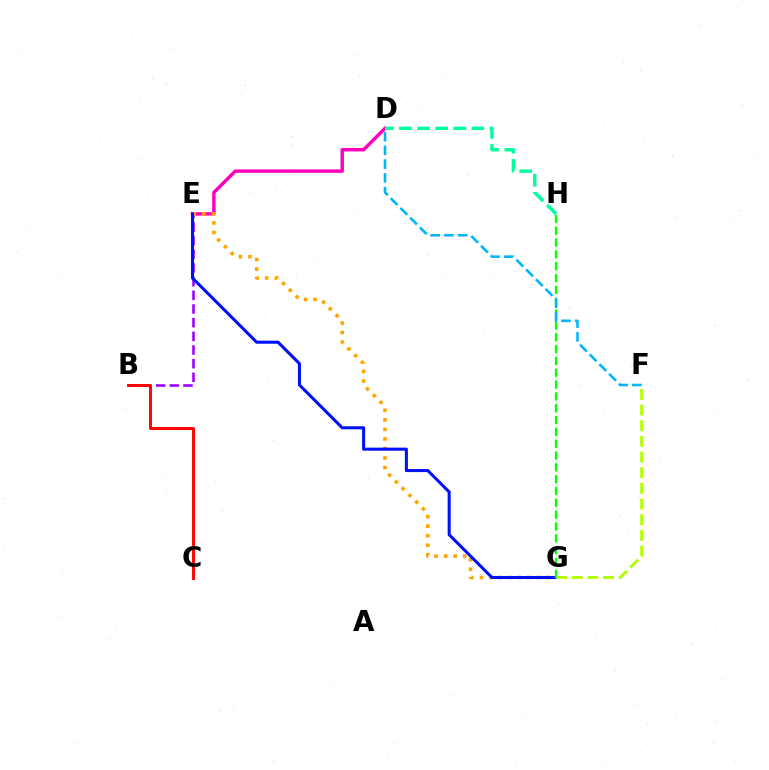{('B', 'E'): [{'color': '#9b00ff', 'line_style': 'dashed', 'thickness': 1.86}], ('D', 'E'): [{'color': '#ff00bd', 'line_style': 'solid', 'thickness': 2.48}], ('B', 'C'): [{'color': '#ff0000', 'line_style': 'solid', 'thickness': 2.09}], ('E', 'G'): [{'color': '#ffa500', 'line_style': 'dotted', 'thickness': 2.59}, {'color': '#0010ff', 'line_style': 'solid', 'thickness': 2.2}], ('F', 'G'): [{'color': '#b3ff00', 'line_style': 'dashed', 'thickness': 2.13}], ('G', 'H'): [{'color': '#08ff00', 'line_style': 'dashed', 'thickness': 1.61}], ('D', 'F'): [{'color': '#00b5ff', 'line_style': 'dashed', 'thickness': 1.87}], ('D', 'H'): [{'color': '#00ff9d', 'line_style': 'dashed', 'thickness': 2.46}]}